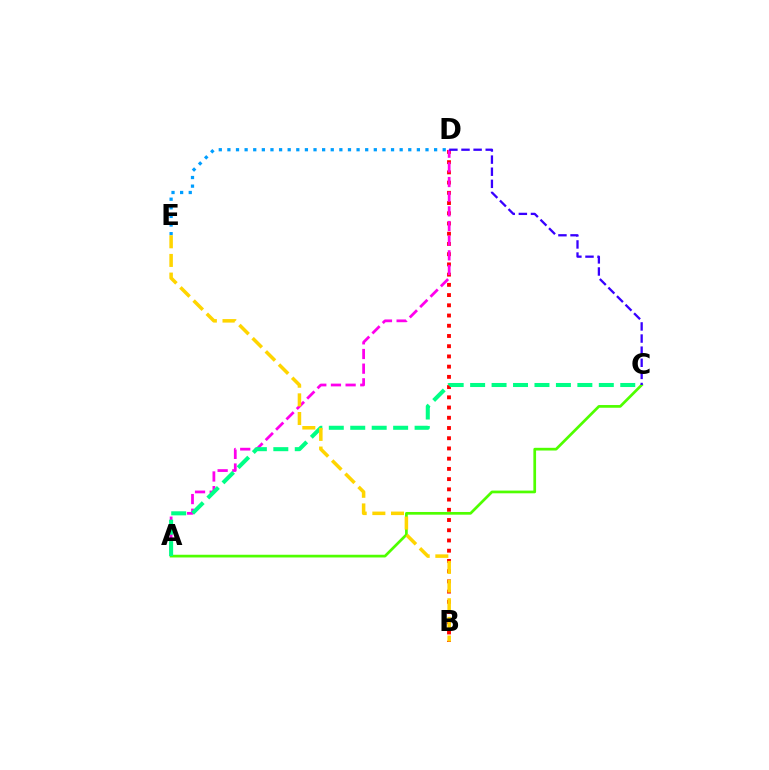{('B', 'D'): [{'color': '#ff0000', 'line_style': 'dotted', 'thickness': 2.78}], ('A', 'D'): [{'color': '#ff00ed', 'line_style': 'dashed', 'thickness': 1.99}], ('A', 'C'): [{'color': '#4fff00', 'line_style': 'solid', 'thickness': 1.95}, {'color': '#00ff86', 'line_style': 'dashed', 'thickness': 2.91}], ('D', 'E'): [{'color': '#009eff', 'line_style': 'dotted', 'thickness': 2.34}], ('B', 'E'): [{'color': '#ffd500', 'line_style': 'dashed', 'thickness': 2.53}], ('C', 'D'): [{'color': '#3700ff', 'line_style': 'dashed', 'thickness': 1.65}]}